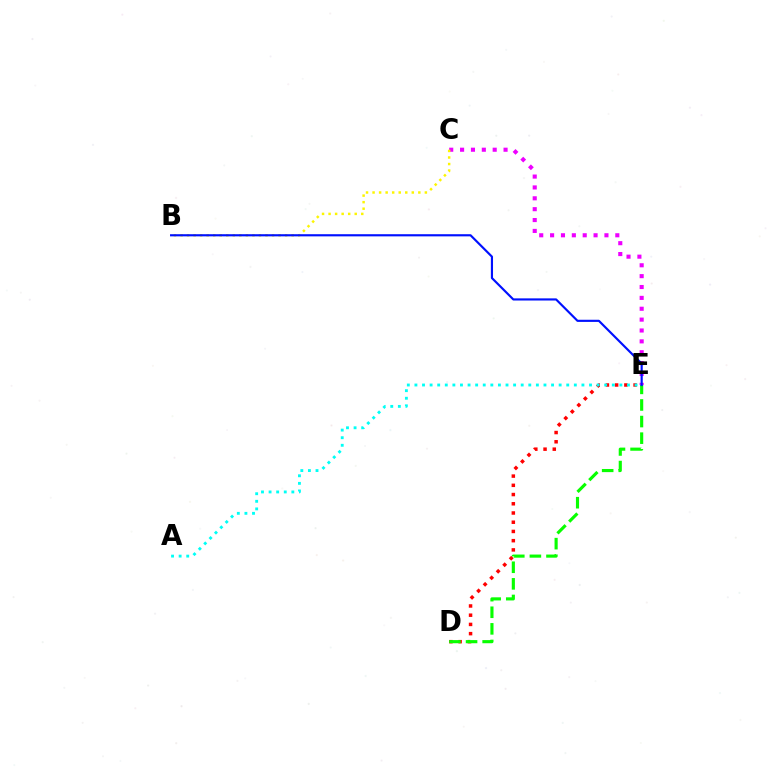{('C', 'E'): [{'color': '#ee00ff', 'line_style': 'dotted', 'thickness': 2.95}], ('B', 'C'): [{'color': '#fcf500', 'line_style': 'dotted', 'thickness': 1.78}], ('D', 'E'): [{'color': '#ff0000', 'line_style': 'dotted', 'thickness': 2.51}, {'color': '#08ff00', 'line_style': 'dashed', 'thickness': 2.25}], ('A', 'E'): [{'color': '#00fff6', 'line_style': 'dotted', 'thickness': 2.06}], ('B', 'E'): [{'color': '#0010ff', 'line_style': 'solid', 'thickness': 1.55}]}